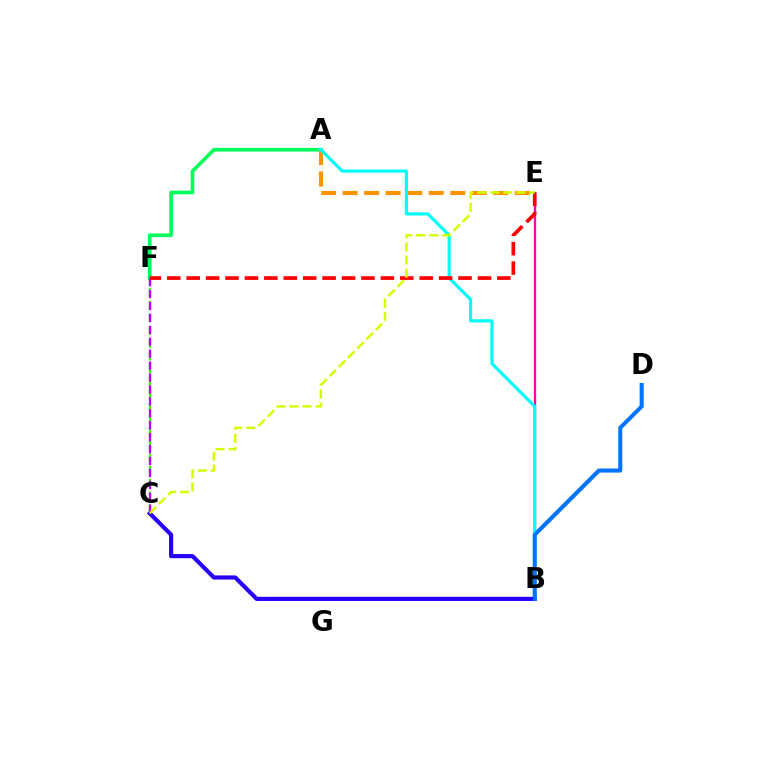{('B', 'E'): [{'color': '#ff00ac', 'line_style': 'solid', 'thickness': 1.67}], ('C', 'F'): [{'color': '#3dff00', 'line_style': 'dashed', 'thickness': 1.73}, {'color': '#b900ff', 'line_style': 'dashed', 'thickness': 1.62}], ('A', 'F'): [{'color': '#00ff5c', 'line_style': 'solid', 'thickness': 2.62}], ('B', 'C'): [{'color': '#2500ff', 'line_style': 'solid', 'thickness': 2.99}], ('A', 'E'): [{'color': '#ff9400', 'line_style': 'dashed', 'thickness': 2.92}], ('A', 'B'): [{'color': '#00fff6', 'line_style': 'solid', 'thickness': 2.28}], ('B', 'D'): [{'color': '#0074ff', 'line_style': 'solid', 'thickness': 2.92}], ('E', 'F'): [{'color': '#ff0000', 'line_style': 'dashed', 'thickness': 2.64}], ('C', 'E'): [{'color': '#d1ff00', 'line_style': 'dashed', 'thickness': 1.77}]}